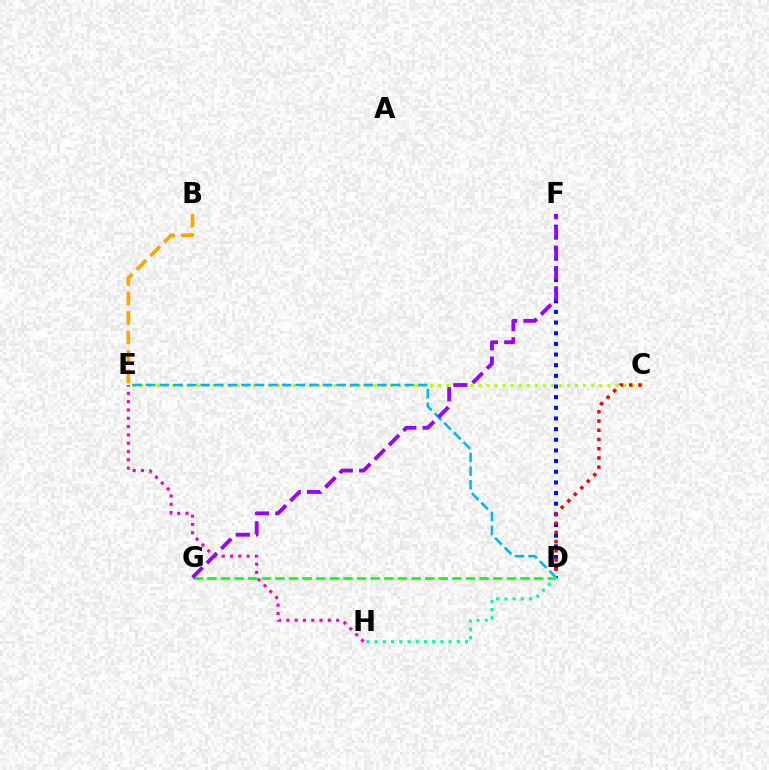{('C', 'E'): [{'color': '#b3ff00', 'line_style': 'dotted', 'thickness': 2.19}], ('E', 'H'): [{'color': '#ff00bd', 'line_style': 'dotted', 'thickness': 2.26}], ('D', 'F'): [{'color': '#0010ff', 'line_style': 'dotted', 'thickness': 2.89}], ('B', 'E'): [{'color': '#ffa500', 'line_style': 'dashed', 'thickness': 2.65}], ('D', 'G'): [{'color': '#08ff00', 'line_style': 'dashed', 'thickness': 1.85}], ('C', 'D'): [{'color': '#ff0000', 'line_style': 'dotted', 'thickness': 2.51}], ('D', 'E'): [{'color': '#00b5ff', 'line_style': 'dashed', 'thickness': 1.85}], ('F', 'G'): [{'color': '#9b00ff', 'line_style': 'dashed', 'thickness': 2.76}], ('D', 'H'): [{'color': '#00ff9d', 'line_style': 'dotted', 'thickness': 2.23}]}